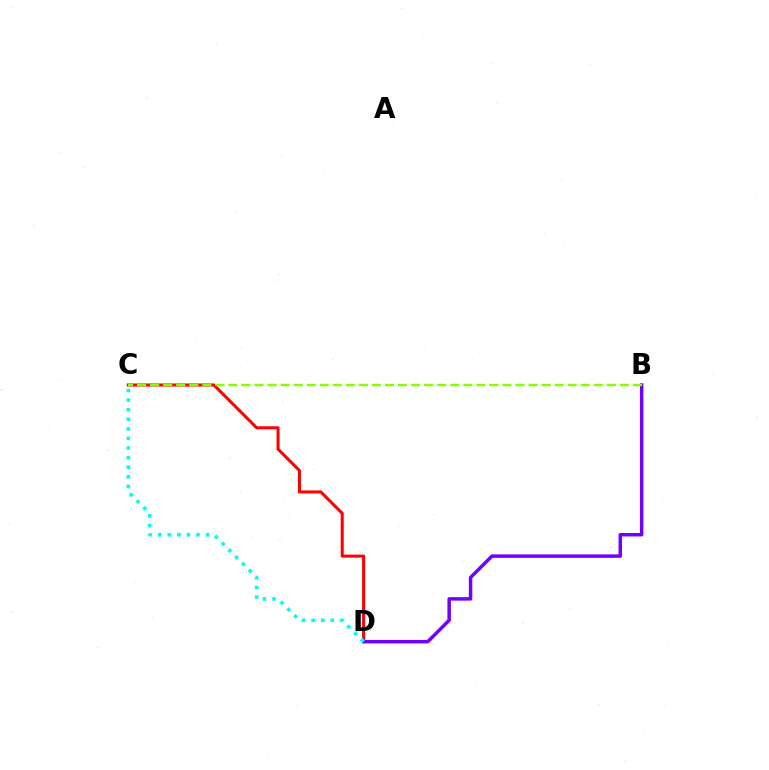{('C', 'D'): [{'color': '#ff0000', 'line_style': 'solid', 'thickness': 2.19}, {'color': '#00fff6', 'line_style': 'dotted', 'thickness': 2.61}], ('B', 'D'): [{'color': '#7200ff', 'line_style': 'solid', 'thickness': 2.5}], ('B', 'C'): [{'color': '#84ff00', 'line_style': 'dashed', 'thickness': 1.77}]}